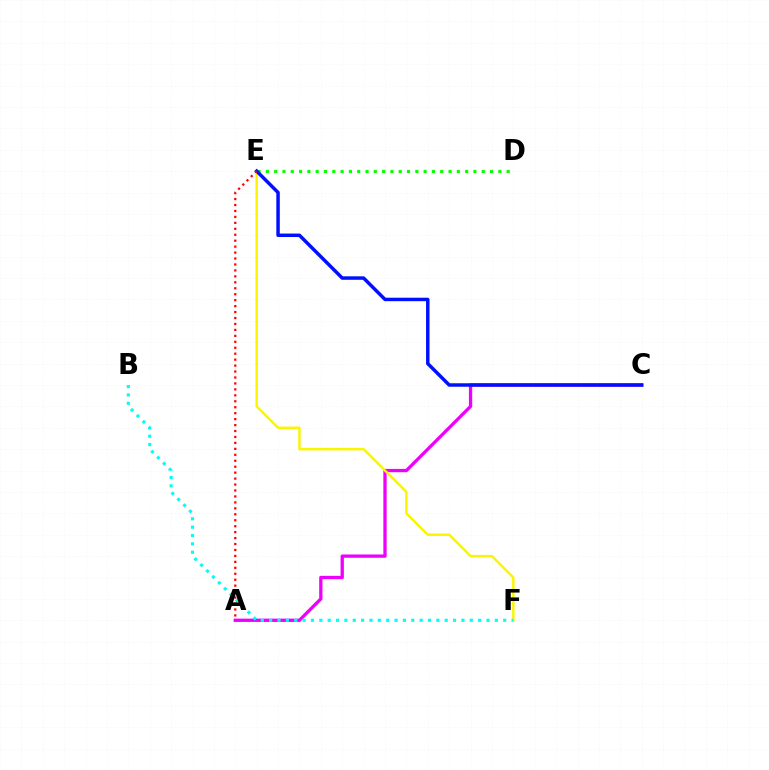{('A', 'C'): [{'color': '#ee00ff', 'line_style': 'solid', 'thickness': 2.37}], ('E', 'F'): [{'color': '#fcf500', 'line_style': 'solid', 'thickness': 1.78}], ('D', 'E'): [{'color': '#08ff00', 'line_style': 'dotted', 'thickness': 2.26}], ('C', 'E'): [{'color': '#0010ff', 'line_style': 'solid', 'thickness': 2.5}], ('B', 'F'): [{'color': '#00fff6', 'line_style': 'dotted', 'thickness': 2.27}], ('A', 'E'): [{'color': '#ff0000', 'line_style': 'dotted', 'thickness': 1.62}]}